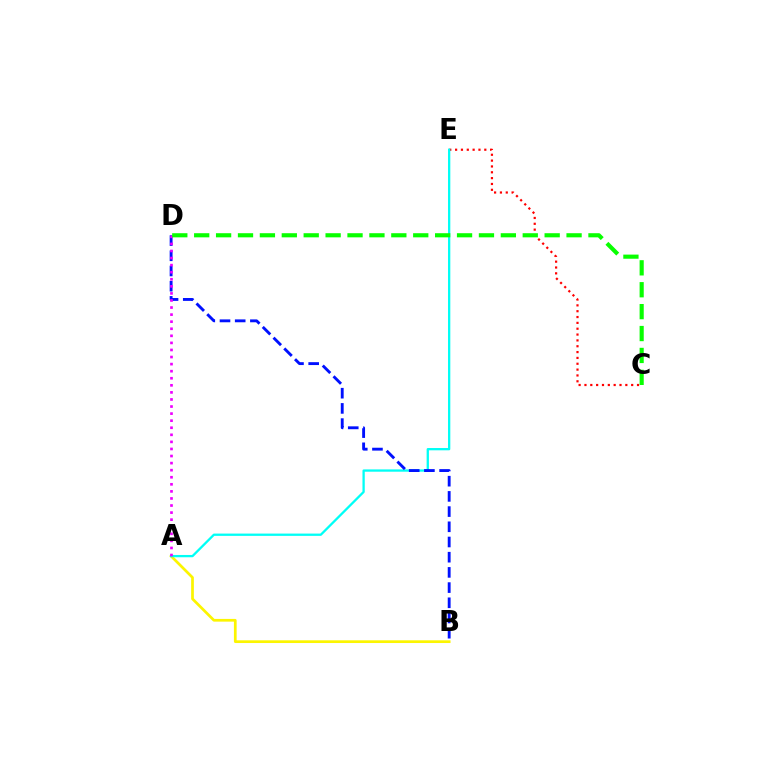{('C', 'E'): [{'color': '#ff0000', 'line_style': 'dotted', 'thickness': 1.59}], ('A', 'B'): [{'color': '#fcf500', 'line_style': 'solid', 'thickness': 1.96}], ('A', 'E'): [{'color': '#00fff6', 'line_style': 'solid', 'thickness': 1.65}], ('B', 'D'): [{'color': '#0010ff', 'line_style': 'dashed', 'thickness': 2.06}], ('A', 'D'): [{'color': '#ee00ff', 'line_style': 'dotted', 'thickness': 1.92}], ('C', 'D'): [{'color': '#08ff00', 'line_style': 'dashed', 'thickness': 2.98}]}